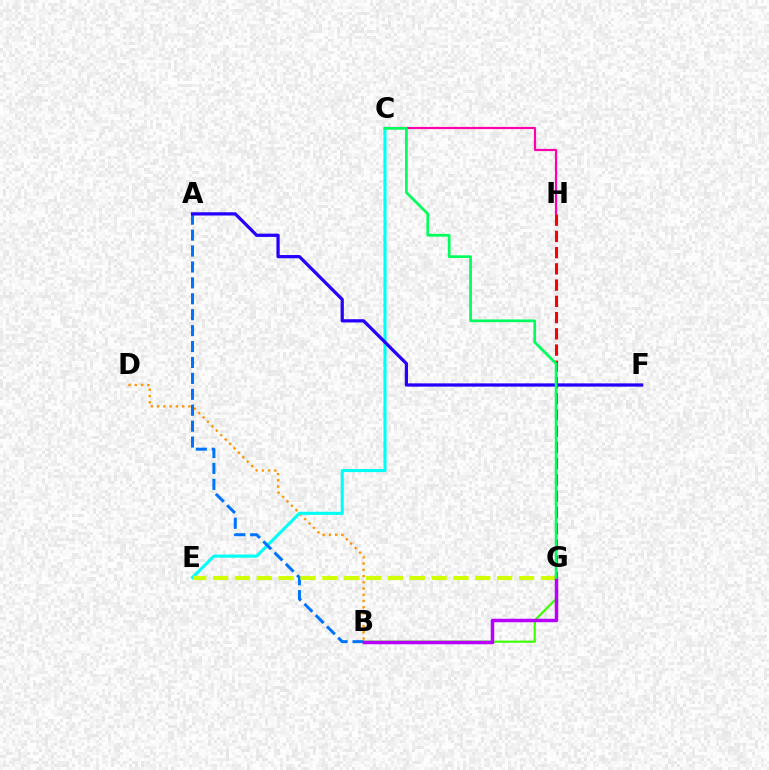{('B', 'D'): [{'color': '#ff9400', 'line_style': 'dotted', 'thickness': 1.7}], ('C', 'H'): [{'color': '#ff00ac', 'line_style': 'solid', 'thickness': 1.58}], ('B', 'G'): [{'color': '#3dff00', 'line_style': 'solid', 'thickness': 1.55}, {'color': '#b900ff', 'line_style': 'solid', 'thickness': 2.52}], ('G', 'H'): [{'color': '#ff0000', 'line_style': 'dashed', 'thickness': 2.21}], ('C', 'E'): [{'color': '#00fff6', 'line_style': 'solid', 'thickness': 2.22}], ('A', 'B'): [{'color': '#0074ff', 'line_style': 'dashed', 'thickness': 2.16}], ('E', 'G'): [{'color': '#d1ff00', 'line_style': 'dashed', 'thickness': 2.97}], ('A', 'F'): [{'color': '#2500ff', 'line_style': 'solid', 'thickness': 2.34}], ('C', 'G'): [{'color': '#00ff5c', 'line_style': 'solid', 'thickness': 1.96}]}